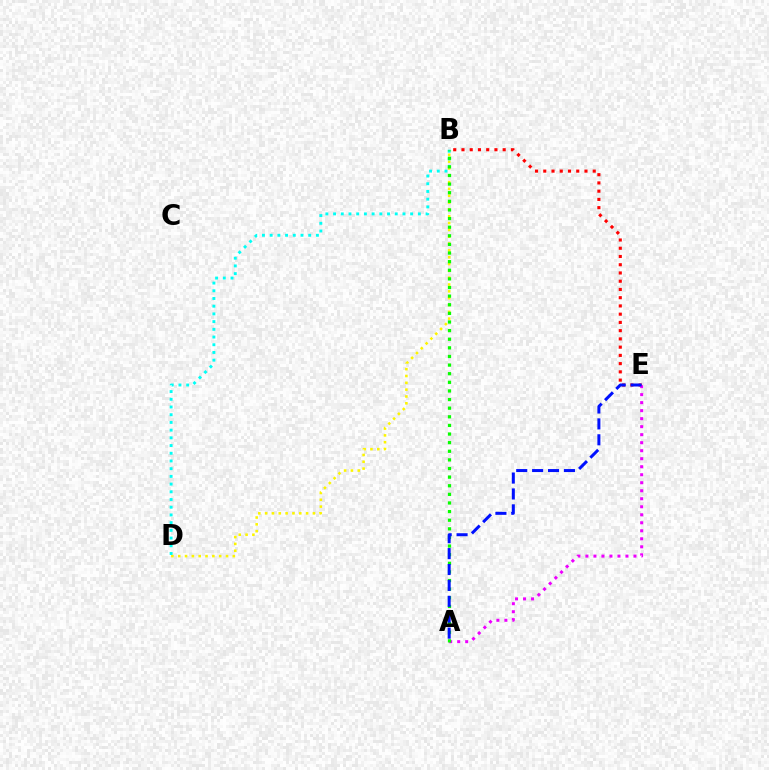{('B', 'E'): [{'color': '#ff0000', 'line_style': 'dotted', 'thickness': 2.24}], ('B', 'D'): [{'color': '#fcf500', 'line_style': 'dotted', 'thickness': 1.85}, {'color': '#00fff6', 'line_style': 'dotted', 'thickness': 2.09}], ('A', 'E'): [{'color': '#ee00ff', 'line_style': 'dotted', 'thickness': 2.18}, {'color': '#0010ff', 'line_style': 'dashed', 'thickness': 2.16}], ('A', 'B'): [{'color': '#08ff00', 'line_style': 'dotted', 'thickness': 2.34}]}